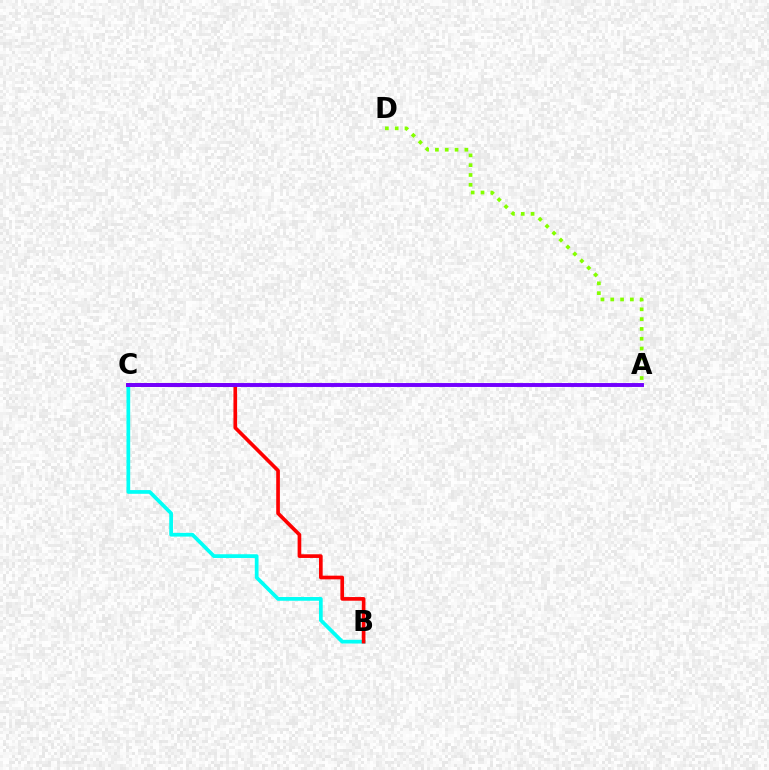{('A', 'D'): [{'color': '#84ff00', 'line_style': 'dotted', 'thickness': 2.67}], ('B', 'C'): [{'color': '#00fff6', 'line_style': 'solid', 'thickness': 2.68}, {'color': '#ff0000', 'line_style': 'solid', 'thickness': 2.64}], ('A', 'C'): [{'color': '#7200ff', 'line_style': 'solid', 'thickness': 2.81}]}